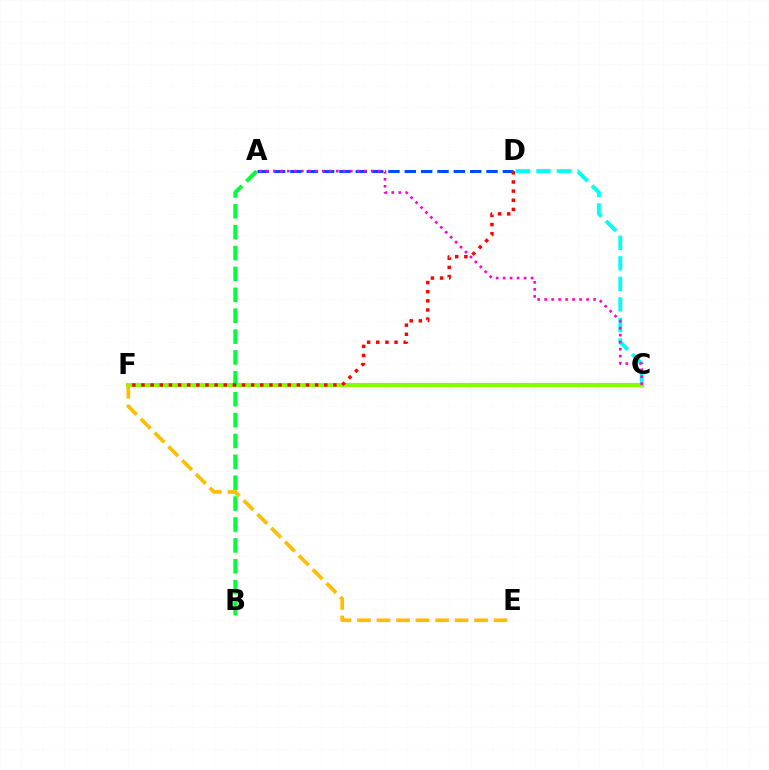{('C', 'F'): [{'color': '#7200ff', 'line_style': 'dotted', 'thickness': 1.99}, {'color': '#84ff00', 'line_style': 'solid', 'thickness': 2.92}], ('C', 'D'): [{'color': '#00fff6', 'line_style': 'dashed', 'thickness': 2.79}], ('A', 'D'): [{'color': '#004bff', 'line_style': 'dashed', 'thickness': 2.22}], ('A', 'B'): [{'color': '#00ff39', 'line_style': 'dashed', 'thickness': 2.84}], ('A', 'C'): [{'color': '#ff00cf', 'line_style': 'dotted', 'thickness': 1.9}], ('E', 'F'): [{'color': '#ffbd00', 'line_style': 'dashed', 'thickness': 2.65}], ('D', 'F'): [{'color': '#ff0000', 'line_style': 'dotted', 'thickness': 2.48}]}